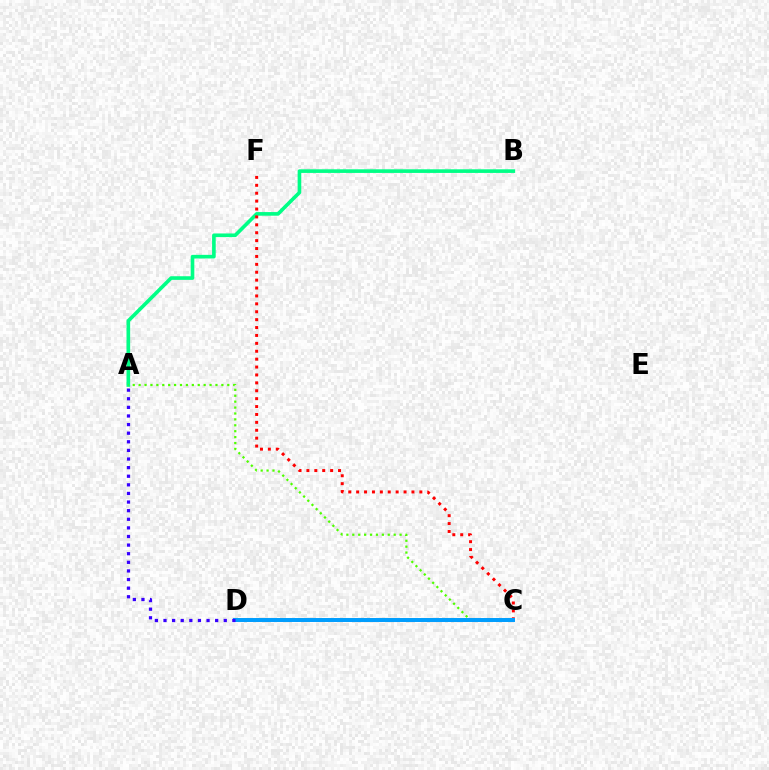{('A', 'B'): [{'color': '#00ff86', 'line_style': 'solid', 'thickness': 2.62}], ('A', 'C'): [{'color': '#4fff00', 'line_style': 'dotted', 'thickness': 1.61}], ('C', 'F'): [{'color': '#ff0000', 'line_style': 'dotted', 'thickness': 2.15}], ('C', 'D'): [{'color': '#ffd500', 'line_style': 'dashed', 'thickness': 2.81}, {'color': '#ff00ed', 'line_style': 'dotted', 'thickness': 2.08}, {'color': '#009eff', 'line_style': 'solid', 'thickness': 2.85}], ('A', 'D'): [{'color': '#3700ff', 'line_style': 'dotted', 'thickness': 2.34}]}